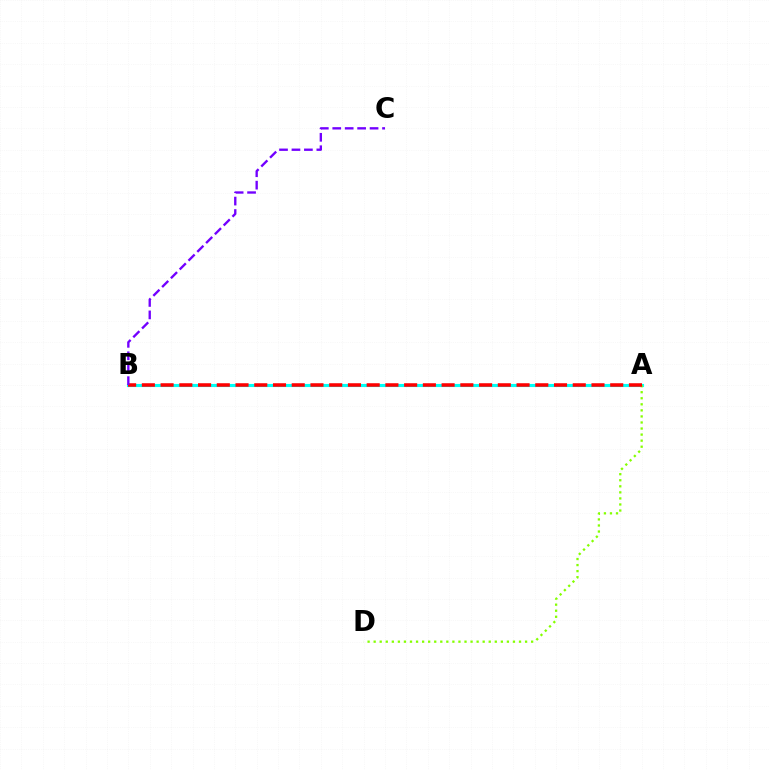{('A', 'B'): [{'color': '#00fff6', 'line_style': 'solid', 'thickness': 2.24}, {'color': '#ff0000', 'line_style': 'dashed', 'thickness': 2.55}], ('A', 'D'): [{'color': '#84ff00', 'line_style': 'dotted', 'thickness': 1.65}], ('B', 'C'): [{'color': '#7200ff', 'line_style': 'dashed', 'thickness': 1.69}]}